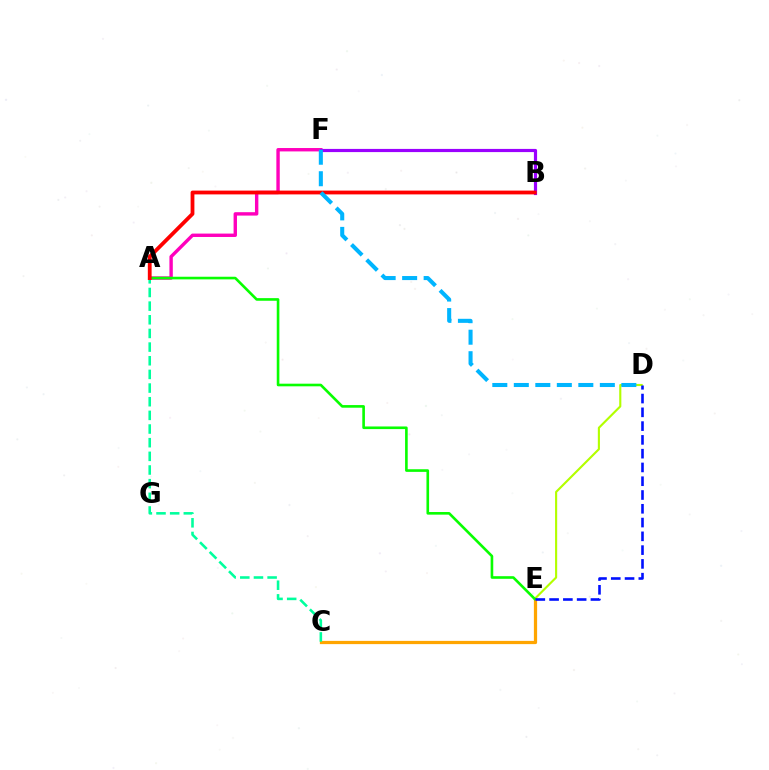{('C', 'E'): [{'color': '#ffa500', 'line_style': 'solid', 'thickness': 2.33}], ('A', 'F'): [{'color': '#ff00bd', 'line_style': 'solid', 'thickness': 2.44}], ('D', 'E'): [{'color': '#b3ff00', 'line_style': 'solid', 'thickness': 1.53}, {'color': '#0010ff', 'line_style': 'dashed', 'thickness': 1.87}], ('A', 'C'): [{'color': '#00ff9d', 'line_style': 'dashed', 'thickness': 1.86}], ('B', 'F'): [{'color': '#9b00ff', 'line_style': 'solid', 'thickness': 2.29}], ('A', 'E'): [{'color': '#08ff00', 'line_style': 'solid', 'thickness': 1.89}], ('A', 'B'): [{'color': '#ff0000', 'line_style': 'solid', 'thickness': 2.73}], ('D', 'F'): [{'color': '#00b5ff', 'line_style': 'dashed', 'thickness': 2.92}]}